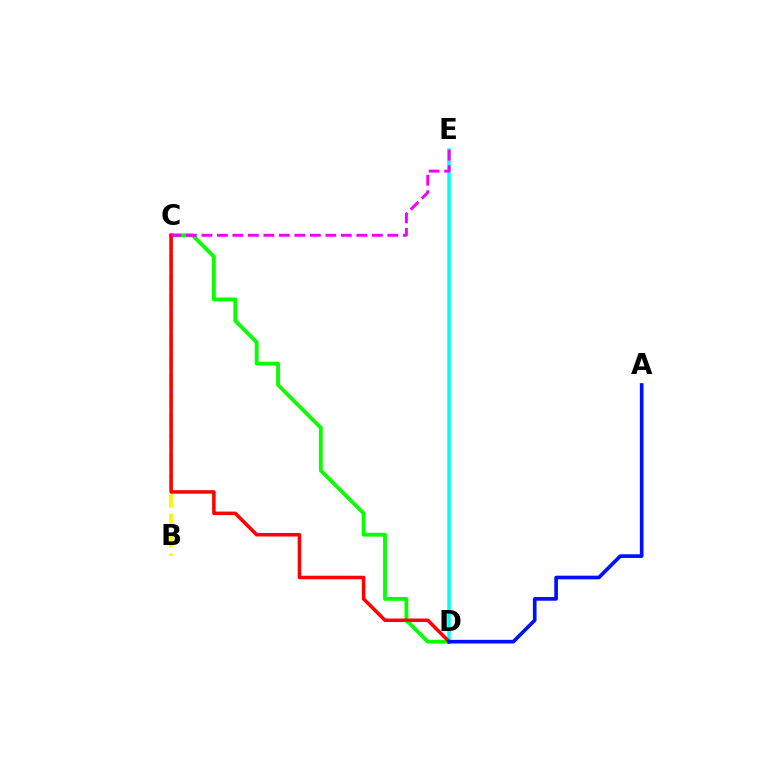{('D', 'E'): [{'color': '#00fff6', 'line_style': 'solid', 'thickness': 2.53}], ('B', 'C'): [{'color': '#fcf500', 'line_style': 'dashed', 'thickness': 2.7}], ('C', 'D'): [{'color': '#08ff00', 'line_style': 'solid', 'thickness': 2.74}, {'color': '#ff0000', 'line_style': 'solid', 'thickness': 2.54}], ('C', 'E'): [{'color': '#ee00ff', 'line_style': 'dashed', 'thickness': 2.1}], ('A', 'D'): [{'color': '#0010ff', 'line_style': 'solid', 'thickness': 2.63}]}